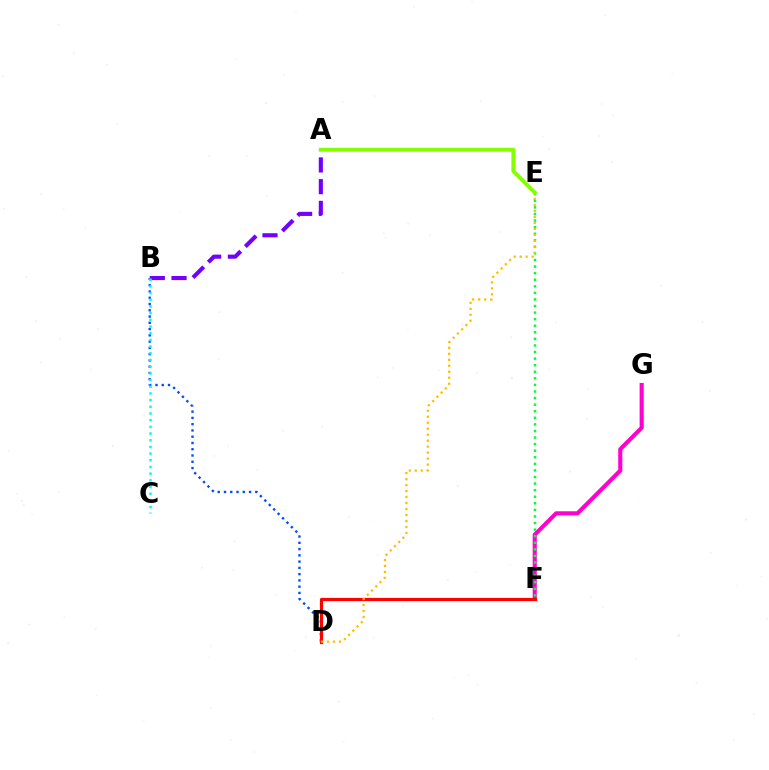{('F', 'G'): [{'color': '#ff00cf', 'line_style': 'solid', 'thickness': 2.95}], ('B', 'D'): [{'color': '#004bff', 'line_style': 'dotted', 'thickness': 1.7}], ('D', 'F'): [{'color': '#ff0000', 'line_style': 'solid', 'thickness': 2.28}], ('E', 'F'): [{'color': '#00ff39', 'line_style': 'dotted', 'thickness': 1.79}], ('D', 'E'): [{'color': '#ffbd00', 'line_style': 'dotted', 'thickness': 1.63}], ('A', 'B'): [{'color': '#7200ff', 'line_style': 'dashed', 'thickness': 2.95}], ('B', 'C'): [{'color': '#00fff6', 'line_style': 'dotted', 'thickness': 1.82}], ('A', 'E'): [{'color': '#84ff00', 'line_style': 'solid', 'thickness': 2.79}]}